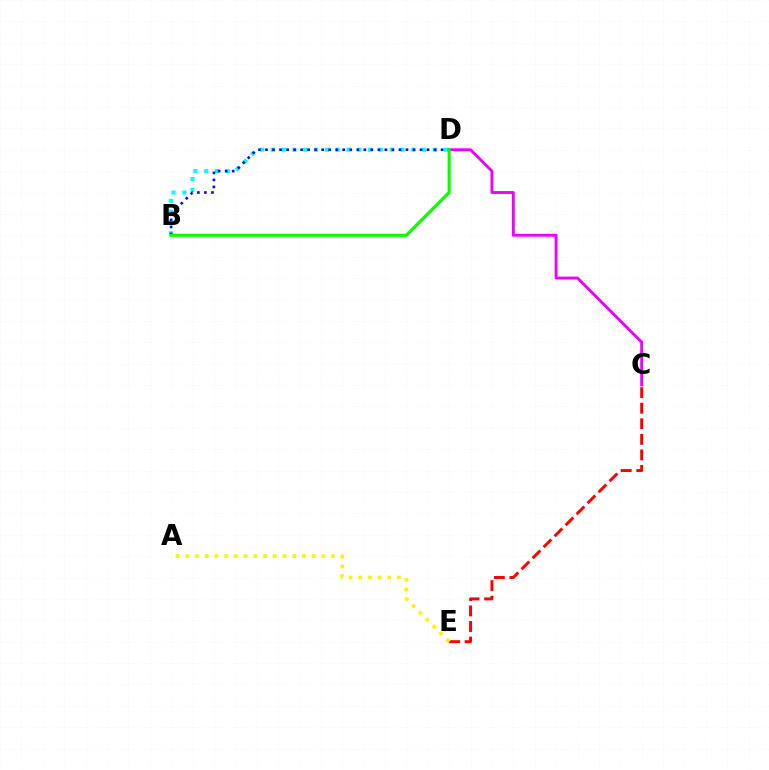{('C', 'E'): [{'color': '#ff0000', 'line_style': 'dashed', 'thickness': 2.11}], ('B', 'D'): [{'color': '#00fff6', 'line_style': 'dotted', 'thickness': 2.93}, {'color': '#0010ff', 'line_style': 'dotted', 'thickness': 1.91}, {'color': '#08ff00', 'line_style': 'solid', 'thickness': 2.23}], ('C', 'D'): [{'color': '#ee00ff', 'line_style': 'solid', 'thickness': 2.08}], ('A', 'E'): [{'color': '#fcf500', 'line_style': 'dotted', 'thickness': 2.64}]}